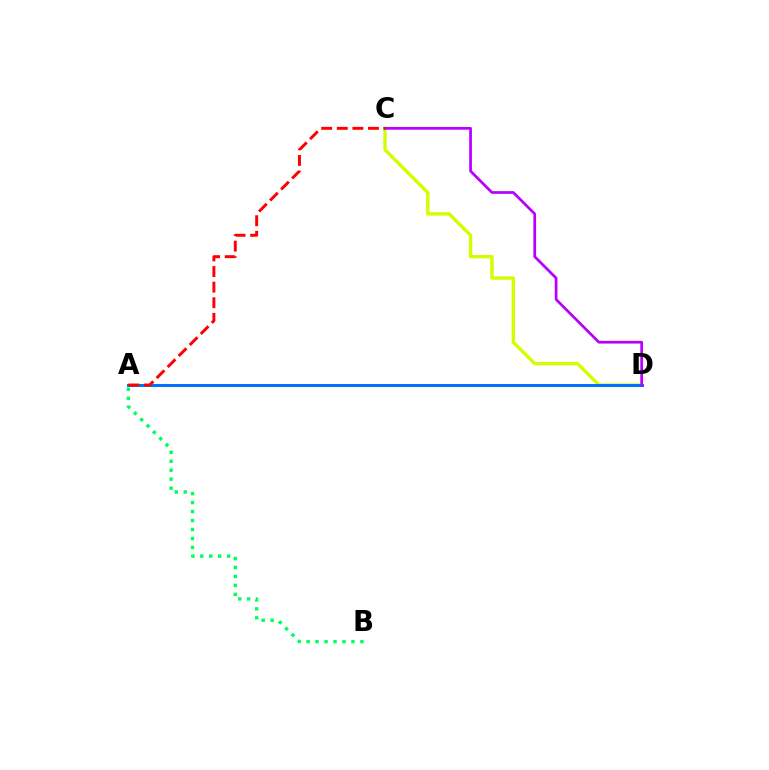{('A', 'B'): [{'color': '#00ff5c', 'line_style': 'dotted', 'thickness': 2.44}], ('C', 'D'): [{'color': '#d1ff00', 'line_style': 'solid', 'thickness': 2.44}, {'color': '#b900ff', 'line_style': 'solid', 'thickness': 1.97}], ('A', 'D'): [{'color': '#0074ff', 'line_style': 'solid', 'thickness': 2.14}], ('A', 'C'): [{'color': '#ff0000', 'line_style': 'dashed', 'thickness': 2.12}]}